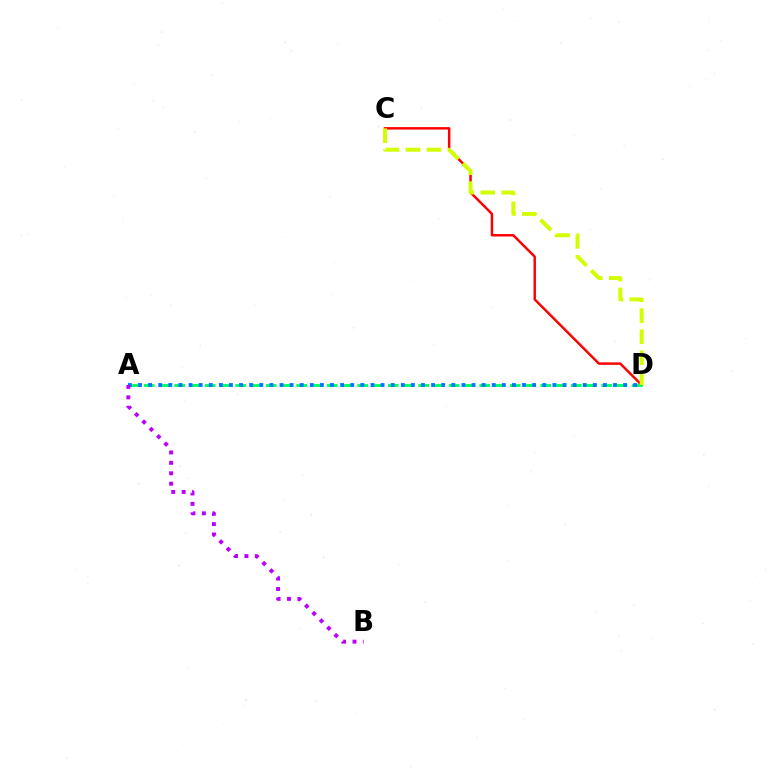{('C', 'D'): [{'color': '#ff0000', 'line_style': 'solid', 'thickness': 1.77}, {'color': '#d1ff00', 'line_style': 'dashed', 'thickness': 2.85}], ('A', 'D'): [{'color': '#00ff5c', 'line_style': 'dashed', 'thickness': 2.07}, {'color': '#0074ff', 'line_style': 'dotted', 'thickness': 2.75}], ('A', 'B'): [{'color': '#b900ff', 'line_style': 'dotted', 'thickness': 2.83}]}